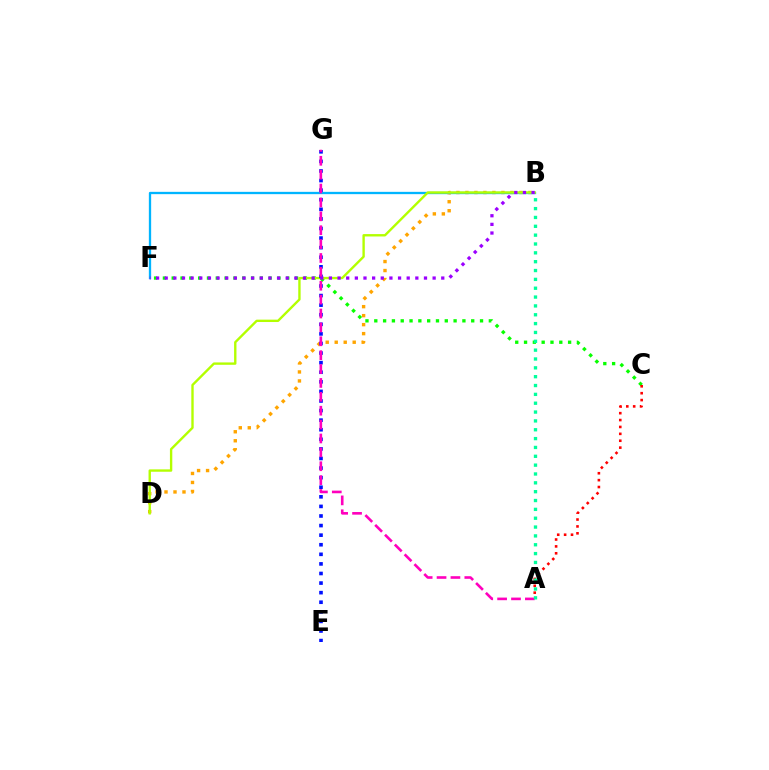{('B', 'D'): [{'color': '#ffa500', 'line_style': 'dotted', 'thickness': 2.44}, {'color': '#b3ff00', 'line_style': 'solid', 'thickness': 1.71}], ('B', 'F'): [{'color': '#00b5ff', 'line_style': 'solid', 'thickness': 1.66}, {'color': '#9b00ff', 'line_style': 'dotted', 'thickness': 2.35}], ('C', 'F'): [{'color': '#08ff00', 'line_style': 'dotted', 'thickness': 2.39}], ('A', 'C'): [{'color': '#ff0000', 'line_style': 'dotted', 'thickness': 1.87}], ('E', 'G'): [{'color': '#0010ff', 'line_style': 'dotted', 'thickness': 2.6}], ('A', 'G'): [{'color': '#ff00bd', 'line_style': 'dashed', 'thickness': 1.89}], ('A', 'B'): [{'color': '#00ff9d', 'line_style': 'dotted', 'thickness': 2.4}]}